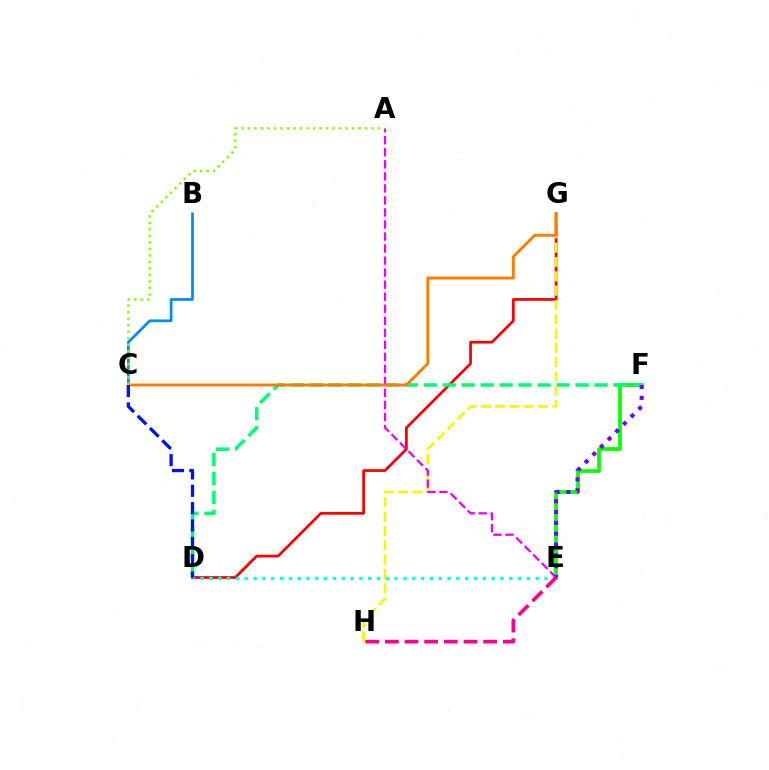{('D', 'G'): [{'color': '#ff0000', 'line_style': 'solid', 'thickness': 1.98}], ('B', 'C'): [{'color': '#008cff', 'line_style': 'solid', 'thickness': 1.97}], ('E', 'F'): [{'color': '#08ff00', 'line_style': 'solid', 'thickness': 2.7}, {'color': '#7200ff', 'line_style': 'dotted', 'thickness': 2.94}], ('D', 'F'): [{'color': '#00ff74', 'line_style': 'dashed', 'thickness': 2.58}], ('D', 'E'): [{'color': '#00fff6', 'line_style': 'dotted', 'thickness': 2.4}], ('G', 'H'): [{'color': '#fcf500', 'line_style': 'dashed', 'thickness': 1.94}], ('A', 'E'): [{'color': '#ee00ff', 'line_style': 'dashed', 'thickness': 1.63}], ('E', 'H'): [{'color': '#ff0094', 'line_style': 'dashed', 'thickness': 2.67}], ('C', 'G'): [{'color': '#ff7c00', 'line_style': 'solid', 'thickness': 2.08}], ('A', 'C'): [{'color': '#84ff00', 'line_style': 'dotted', 'thickness': 1.77}], ('C', 'D'): [{'color': '#0010ff', 'line_style': 'dashed', 'thickness': 2.36}]}